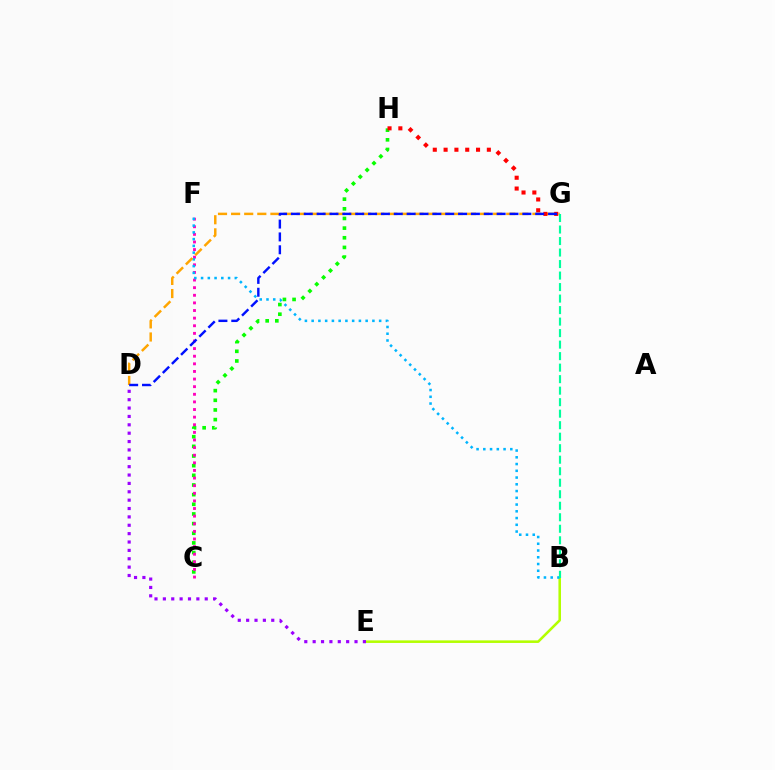{('B', 'E'): [{'color': '#b3ff00', 'line_style': 'solid', 'thickness': 1.85}], ('C', 'H'): [{'color': '#08ff00', 'line_style': 'dotted', 'thickness': 2.62}], ('C', 'F'): [{'color': '#ff00bd', 'line_style': 'dotted', 'thickness': 2.07}], ('B', 'F'): [{'color': '#00b5ff', 'line_style': 'dotted', 'thickness': 1.83}], ('D', 'G'): [{'color': '#ffa500', 'line_style': 'dashed', 'thickness': 1.78}, {'color': '#0010ff', 'line_style': 'dashed', 'thickness': 1.75}], ('B', 'G'): [{'color': '#00ff9d', 'line_style': 'dashed', 'thickness': 1.56}], ('G', 'H'): [{'color': '#ff0000', 'line_style': 'dotted', 'thickness': 2.94}], ('D', 'E'): [{'color': '#9b00ff', 'line_style': 'dotted', 'thickness': 2.27}]}